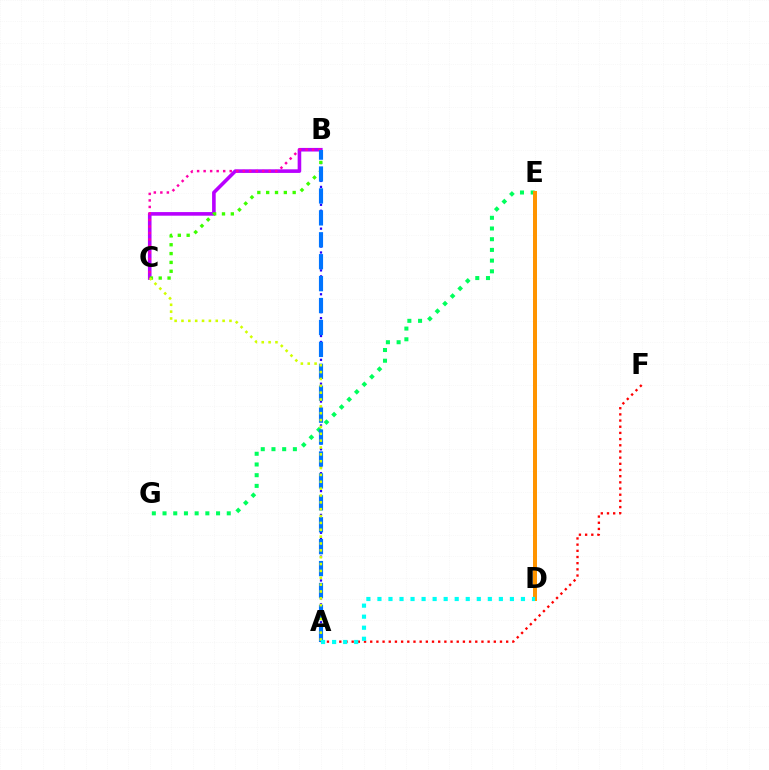{('B', 'C'): [{'color': '#b900ff', 'line_style': 'solid', 'thickness': 2.59}, {'color': '#ff00ac', 'line_style': 'dotted', 'thickness': 1.77}, {'color': '#3dff00', 'line_style': 'dotted', 'thickness': 2.4}], ('A', 'F'): [{'color': '#ff0000', 'line_style': 'dotted', 'thickness': 1.68}], ('E', 'G'): [{'color': '#00ff5c', 'line_style': 'dotted', 'thickness': 2.91}], ('A', 'B'): [{'color': '#2500ff', 'line_style': 'dotted', 'thickness': 1.62}, {'color': '#0074ff', 'line_style': 'dashed', 'thickness': 2.98}], ('D', 'E'): [{'color': '#ff9400', 'line_style': 'solid', 'thickness': 2.88}], ('A', 'C'): [{'color': '#d1ff00', 'line_style': 'dotted', 'thickness': 1.86}], ('A', 'D'): [{'color': '#00fff6', 'line_style': 'dotted', 'thickness': 3.0}]}